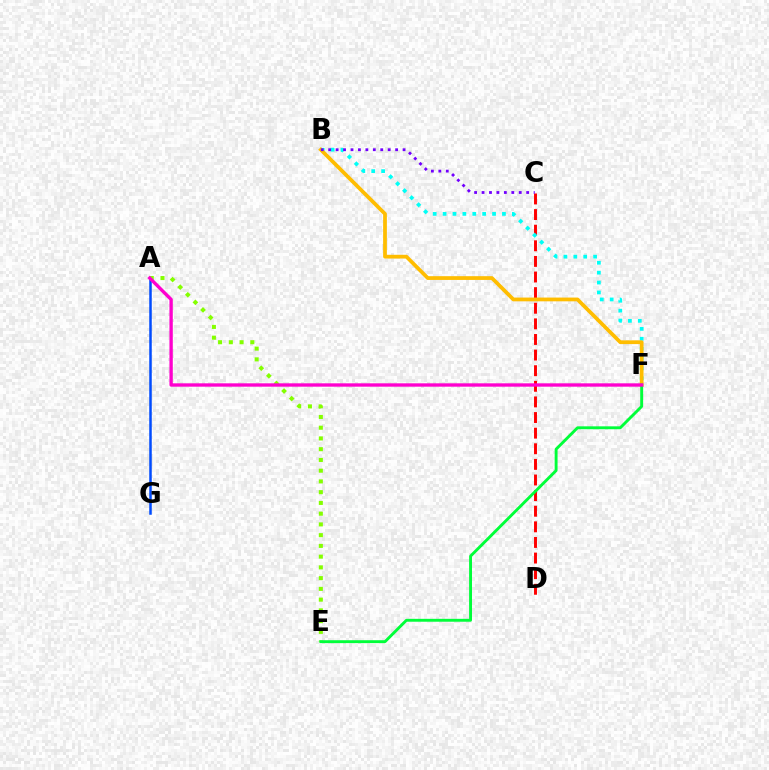{('C', 'D'): [{'color': '#ff0000', 'line_style': 'dashed', 'thickness': 2.12}], ('A', 'G'): [{'color': '#004bff', 'line_style': 'solid', 'thickness': 1.8}], ('B', 'F'): [{'color': '#00fff6', 'line_style': 'dotted', 'thickness': 2.69}, {'color': '#ffbd00', 'line_style': 'solid', 'thickness': 2.71}], ('A', 'E'): [{'color': '#84ff00', 'line_style': 'dotted', 'thickness': 2.92}], ('B', 'C'): [{'color': '#7200ff', 'line_style': 'dotted', 'thickness': 2.02}], ('E', 'F'): [{'color': '#00ff39', 'line_style': 'solid', 'thickness': 2.08}], ('A', 'F'): [{'color': '#ff00cf', 'line_style': 'solid', 'thickness': 2.41}]}